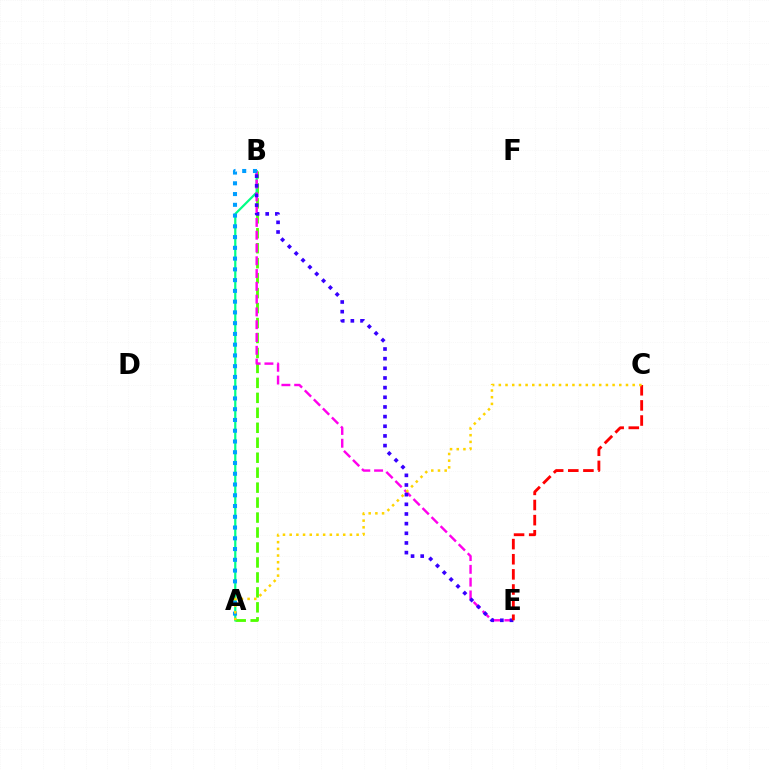{('A', 'B'): [{'color': '#4fff00', 'line_style': 'dashed', 'thickness': 2.03}, {'color': '#00ff86', 'line_style': 'solid', 'thickness': 1.6}, {'color': '#009eff', 'line_style': 'dotted', 'thickness': 2.92}], ('B', 'E'): [{'color': '#ff00ed', 'line_style': 'dashed', 'thickness': 1.74}, {'color': '#3700ff', 'line_style': 'dotted', 'thickness': 2.62}], ('C', 'E'): [{'color': '#ff0000', 'line_style': 'dashed', 'thickness': 2.05}], ('A', 'C'): [{'color': '#ffd500', 'line_style': 'dotted', 'thickness': 1.82}]}